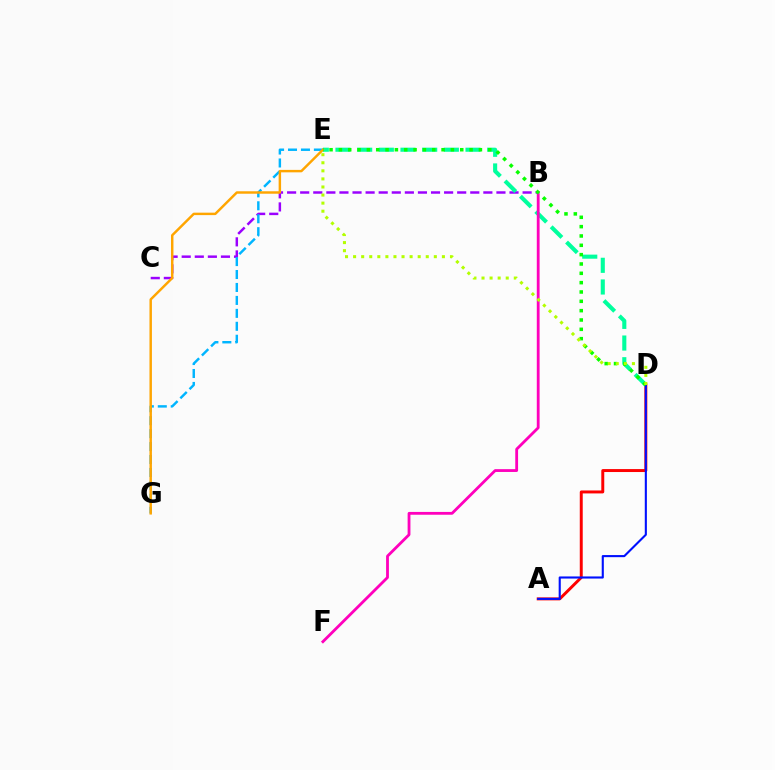{('B', 'C'): [{'color': '#9b00ff', 'line_style': 'dashed', 'thickness': 1.78}], ('E', 'G'): [{'color': '#00b5ff', 'line_style': 'dashed', 'thickness': 1.76}, {'color': '#ffa500', 'line_style': 'solid', 'thickness': 1.77}], ('A', 'D'): [{'color': '#ff0000', 'line_style': 'solid', 'thickness': 2.13}, {'color': '#0010ff', 'line_style': 'solid', 'thickness': 1.52}], ('D', 'E'): [{'color': '#00ff9d', 'line_style': 'dashed', 'thickness': 2.94}, {'color': '#08ff00', 'line_style': 'dotted', 'thickness': 2.54}, {'color': '#b3ff00', 'line_style': 'dotted', 'thickness': 2.19}], ('B', 'F'): [{'color': '#ff00bd', 'line_style': 'solid', 'thickness': 2.02}]}